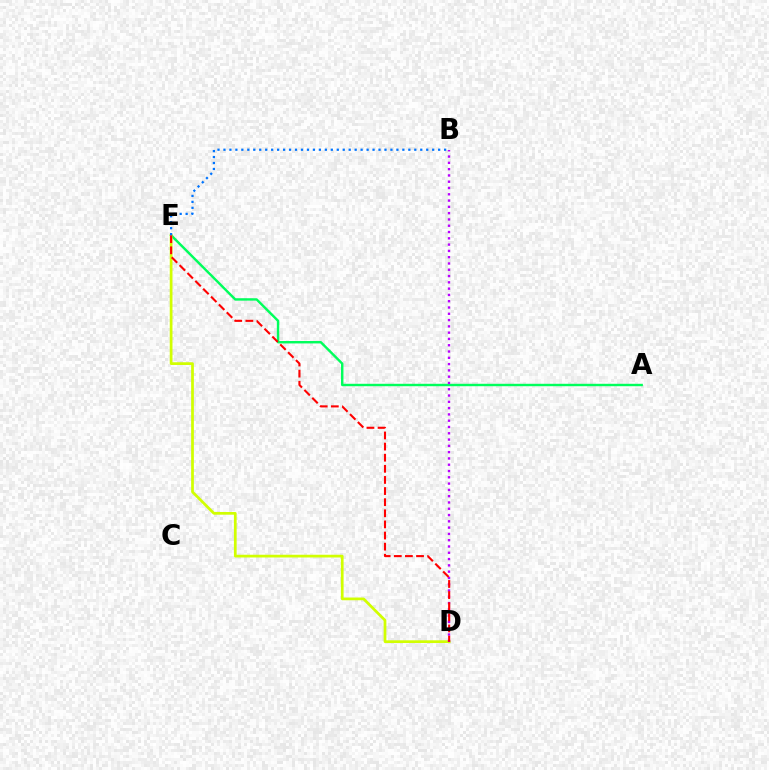{('A', 'E'): [{'color': '#00ff5c', 'line_style': 'solid', 'thickness': 1.74}], ('D', 'E'): [{'color': '#d1ff00', 'line_style': 'solid', 'thickness': 1.96}, {'color': '#ff0000', 'line_style': 'dashed', 'thickness': 1.51}], ('B', 'D'): [{'color': '#b900ff', 'line_style': 'dotted', 'thickness': 1.71}], ('B', 'E'): [{'color': '#0074ff', 'line_style': 'dotted', 'thickness': 1.62}]}